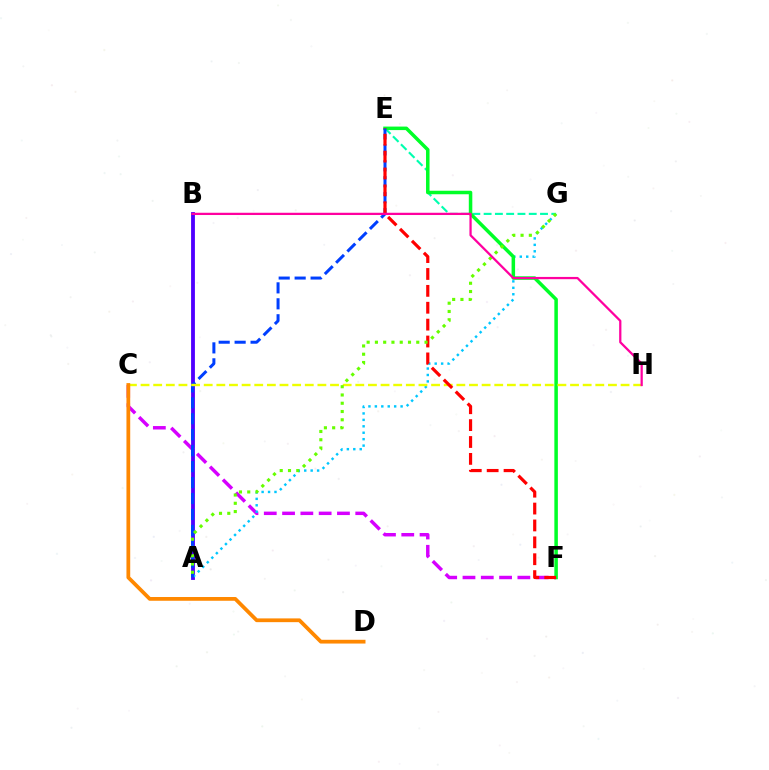{('A', 'B'): [{'color': '#4f00ff', 'line_style': 'solid', 'thickness': 2.76}], ('C', 'F'): [{'color': '#d600ff', 'line_style': 'dashed', 'thickness': 2.49}], ('E', 'G'): [{'color': '#00ffaf', 'line_style': 'dashed', 'thickness': 1.53}], ('A', 'G'): [{'color': '#00c7ff', 'line_style': 'dotted', 'thickness': 1.75}, {'color': '#66ff00', 'line_style': 'dotted', 'thickness': 2.25}], ('E', 'F'): [{'color': '#00ff27', 'line_style': 'solid', 'thickness': 2.53}, {'color': '#ff0000', 'line_style': 'dashed', 'thickness': 2.29}], ('A', 'E'): [{'color': '#003fff', 'line_style': 'dashed', 'thickness': 2.17}], ('C', 'H'): [{'color': '#eeff00', 'line_style': 'dashed', 'thickness': 1.72}], ('C', 'D'): [{'color': '#ff8800', 'line_style': 'solid', 'thickness': 2.71}], ('B', 'H'): [{'color': '#ff00a0', 'line_style': 'solid', 'thickness': 1.62}]}